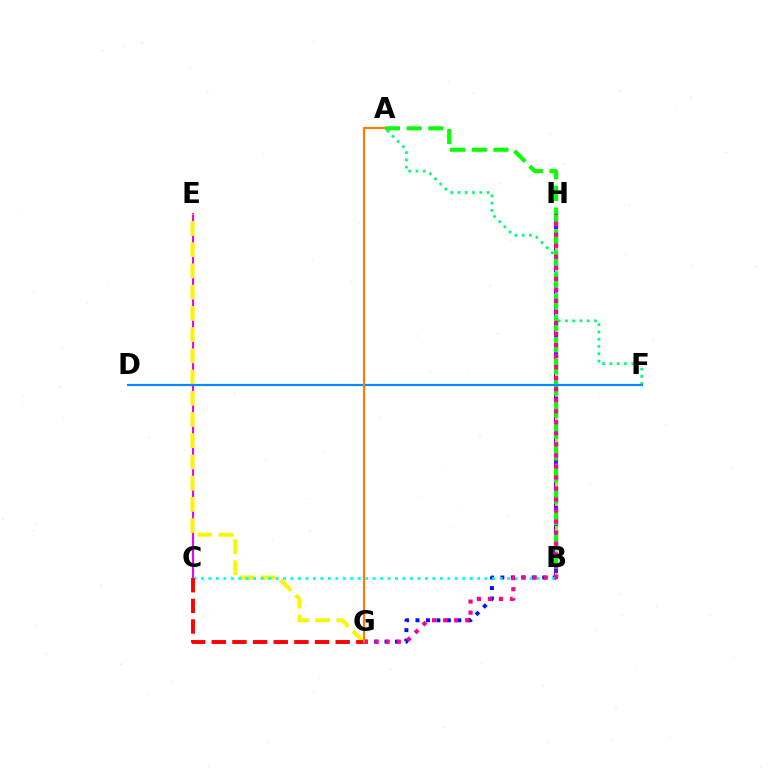{('B', 'G'): [{'color': '#0010ff', 'line_style': 'dotted', 'thickness': 2.84}], ('C', 'E'): [{'color': '#ee00ff', 'line_style': 'solid', 'thickness': 1.5}], ('B', 'H'): [{'color': '#7200ff', 'line_style': 'dashed', 'thickness': 2.94}, {'color': '#84ff00', 'line_style': 'dashed', 'thickness': 2.12}], ('A', 'B'): [{'color': '#08ff00', 'line_style': 'dashed', 'thickness': 2.94}], ('E', 'G'): [{'color': '#fcf500', 'line_style': 'dashed', 'thickness': 2.88}], ('A', 'F'): [{'color': '#00ff74', 'line_style': 'dotted', 'thickness': 1.97}], ('B', 'C'): [{'color': '#00fff6', 'line_style': 'dotted', 'thickness': 2.03}], ('G', 'H'): [{'color': '#ff0094', 'line_style': 'dotted', 'thickness': 3.0}], ('C', 'G'): [{'color': '#ff0000', 'line_style': 'dashed', 'thickness': 2.8}], ('D', 'F'): [{'color': '#008cff', 'line_style': 'solid', 'thickness': 1.57}], ('A', 'G'): [{'color': '#ff7c00', 'line_style': 'solid', 'thickness': 1.56}]}